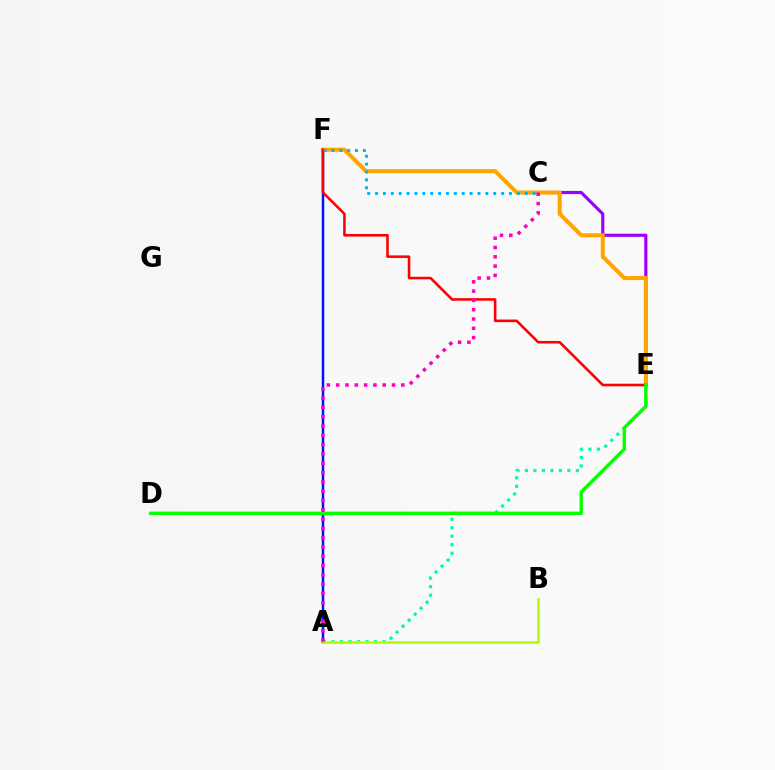{('C', 'E'): [{'color': '#9b00ff', 'line_style': 'solid', 'thickness': 2.27}], ('A', 'E'): [{'color': '#00ff9d', 'line_style': 'dotted', 'thickness': 2.31}], ('A', 'F'): [{'color': '#0010ff', 'line_style': 'solid', 'thickness': 1.79}], ('E', 'F'): [{'color': '#ffa500', 'line_style': 'solid', 'thickness': 2.91}, {'color': '#ff0000', 'line_style': 'solid', 'thickness': 1.85}], ('C', 'F'): [{'color': '#00b5ff', 'line_style': 'dotted', 'thickness': 2.14}], ('A', 'B'): [{'color': '#b3ff00', 'line_style': 'solid', 'thickness': 1.89}], ('D', 'E'): [{'color': '#08ff00', 'line_style': 'solid', 'thickness': 2.47}], ('A', 'C'): [{'color': '#ff00bd', 'line_style': 'dotted', 'thickness': 2.53}]}